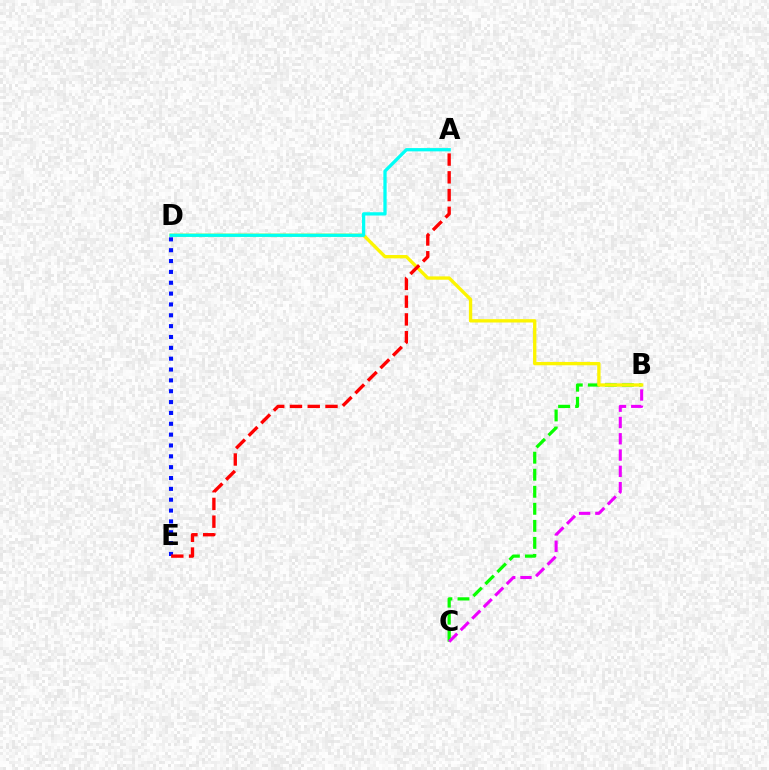{('D', 'E'): [{'color': '#0010ff', 'line_style': 'dotted', 'thickness': 2.95}], ('B', 'C'): [{'color': '#08ff00', 'line_style': 'dashed', 'thickness': 2.31}, {'color': '#ee00ff', 'line_style': 'dashed', 'thickness': 2.21}], ('B', 'D'): [{'color': '#fcf500', 'line_style': 'solid', 'thickness': 2.4}], ('A', 'E'): [{'color': '#ff0000', 'line_style': 'dashed', 'thickness': 2.41}], ('A', 'D'): [{'color': '#00fff6', 'line_style': 'solid', 'thickness': 2.36}]}